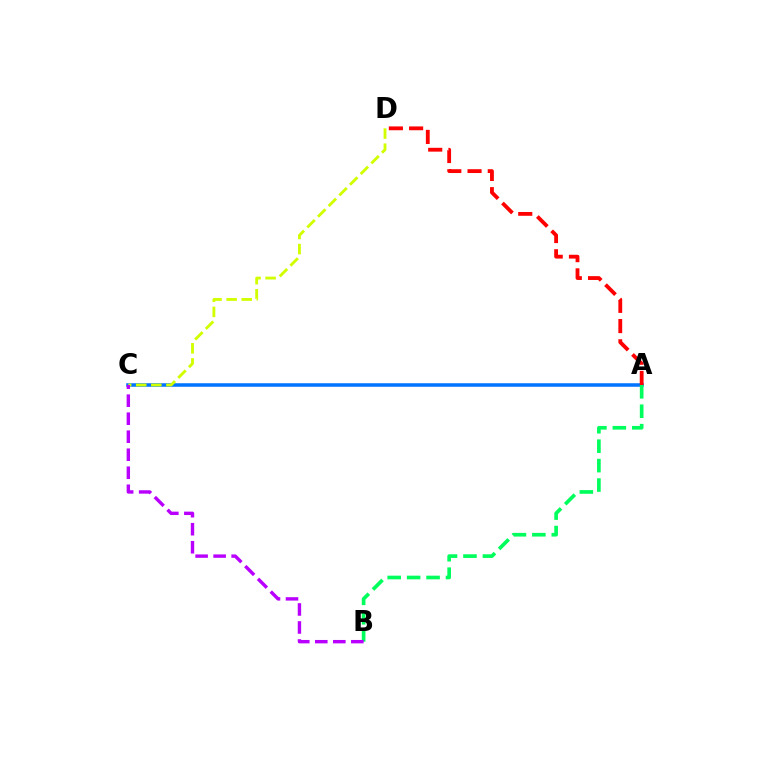{('A', 'C'): [{'color': '#0074ff', 'line_style': 'solid', 'thickness': 2.54}], ('A', 'B'): [{'color': '#00ff5c', 'line_style': 'dashed', 'thickness': 2.64}], ('A', 'D'): [{'color': '#ff0000', 'line_style': 'dashed', 'thickness': 2.75}], ('C', 'D'): [{'color': '#d1ff00', 'line_style': 'dashed', 'thickness': 2.05}], ('B', 'C'): [{'color': '#b900ff', 'line_style': 'dashed', 'thickness': 2.45}]}